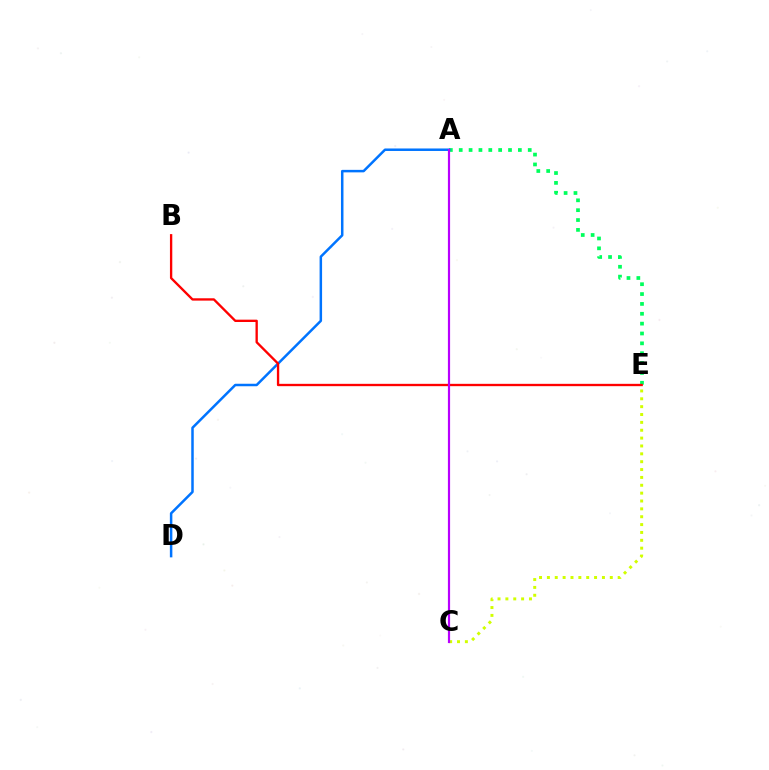{('C', 'E'): [{'color': '#d1ff00', 'line_style': 'dotted', 'thickness': 2.14}], ('A', 'E'): [{'color': '#00ff5c', 'line_style': 'dotted', 'thickness': 2.68}], ('A', 'D'): [{'color': '#0074ff', 'line_style': 'solid', 'thickness': 1.8}], ('B', 'E'): [{'color': '#ff0000', 'line_style': 'solid', 'thickness': 1.68}], ('A', 'C'): [{'color': '#b900ff', 'line_style': 'solid', 'thickness': 1.58}]}